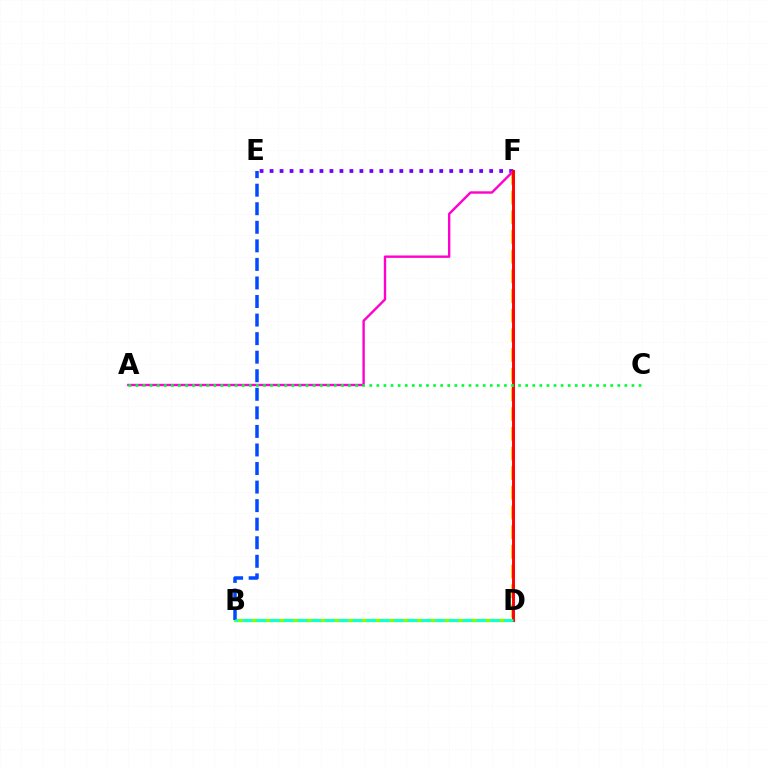{('E', 'F'): [{'color': '#7200ff', 'line_style': 'dotted', 'thickness': 2.71}], ('D', 'F'): [{'color': '#ffbd00', 'line_style': 'dashed', 'thickness': 2.67}, {'color': '#ff0000', 'line_style': 'solid', 'thickness': 2.1}], ('B', 'D'): [{'color': '#84ff00', 'line_style': 'solid', 'thickness': 2.4}, {'color': '#00fff6', 'line_style': 'dashed', 'thickness': 1.87}], ('A', 'F'): [{'color': '#ff00cf', 'line_style': 'solid', 'thickness': 1.72}], ('A', 'C'): [{'color': '#00ff39', 'line_style': 'dotted', 'thickness': 1.93}], ('B', 'E'): [{'color': '#004bff', 'line_style': 'dashed', 'thickness': 2.52}]}